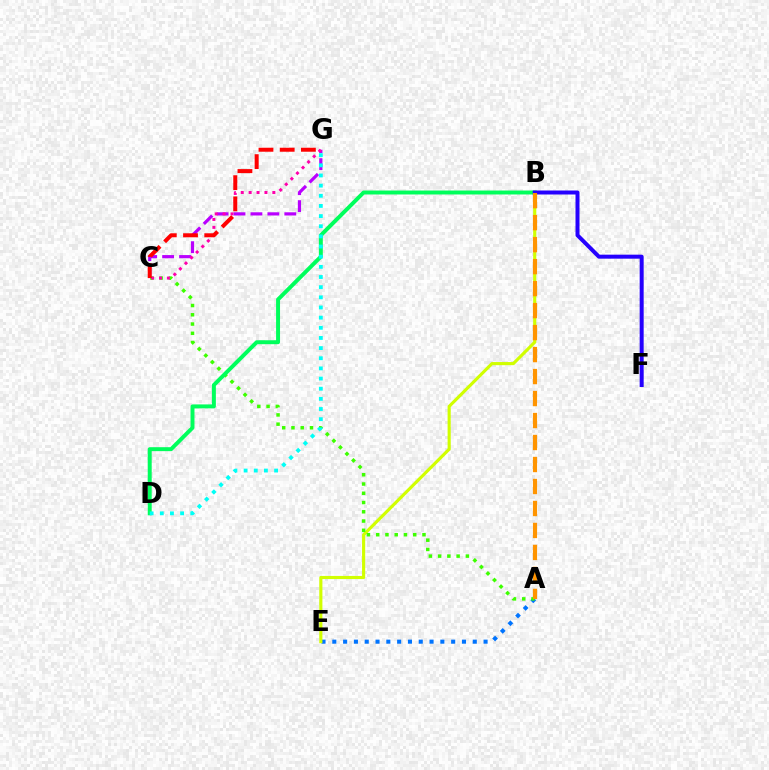{('A', 'E'): [{'color': '#0074ff', 'line_style': 'dotted', 'thickness': 2.94}], ('C', 'G'): [{'color': '#b900ff', 'line_style': 'dashed', 'thickness': 2.3}, {'color': '#ff00ac', 'line_style': 'dotted', 'thickness': 2.15}, {'color': '#ff0000', 'line_style': 'dashed', 'thickness': 2.88}], ('B', 'E'): [{'color': '#d1ff00', 'line_style': 'solid', 'thickness': 2.25}], ('A', 'C'): [{'color': '#3dff00', 'line_style': 'dotted', 'thickness': 2.51}], ('B', 'D'): [{'color': '#00ff5c', 'line_style': 'solid', 'thickness': 2.84}], ('B', 'F'): [{'color': '#2500ff', 'line_style': 'solid', 'thickness': 2.88}], ('D', 'G'): [{'color': '#00fff6', 'line_style': 'dotted', 'thickness': 2.76}], ('A', 'B'): [{'color': '#ff9400', 'line_style': 'dashed', 'thickness': 2.99}]}